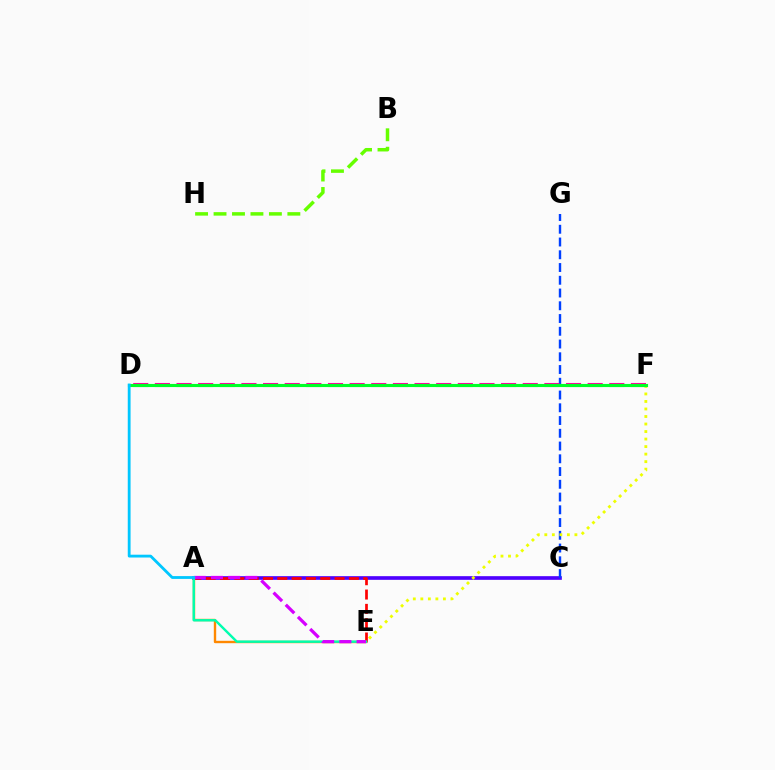{('A', 'C'): [{'color': '#4f00ff', 'line_style': 'solid', 'thickness': 2.64}], ('C', 'G'): [{'color': '#003fff', 'line_style': 'dashed', 'thickness': 1.73}], ('D', 'F'): [{'color': '#ff00a0', 'line_style': 'dashed', 'thickness': 2.94}, {'color': '#00ff27', 'line_style': 'solid', 'thickness': 2.24}], ('A', 'E'): [{'color': '#ff0000', 'line_style': 'dashed', 'thickness': 1.95}, {'color': '#ff8800', 'line_style': 'solid', 'thickness': 1.72}, {'color': '#00ffaf', 'line_style': 'solid', 'thickness': 1.73}, {'color': '#d600ff', 'line_style': 'dashed', 'thickness': 2.34}], ('E', 'F'): [{'color': '#eeff00', 'line_style': 'dotted', 'thickness': 2.04}], ('A', 'D'): [{'color': '#00c7ff', 'line_style': 'solid', 'thickness': 2.03}], ('B', 'H'): [{'color': '#66ff00', 'line_style': 'dashed', 'thickness': 2.51}]}